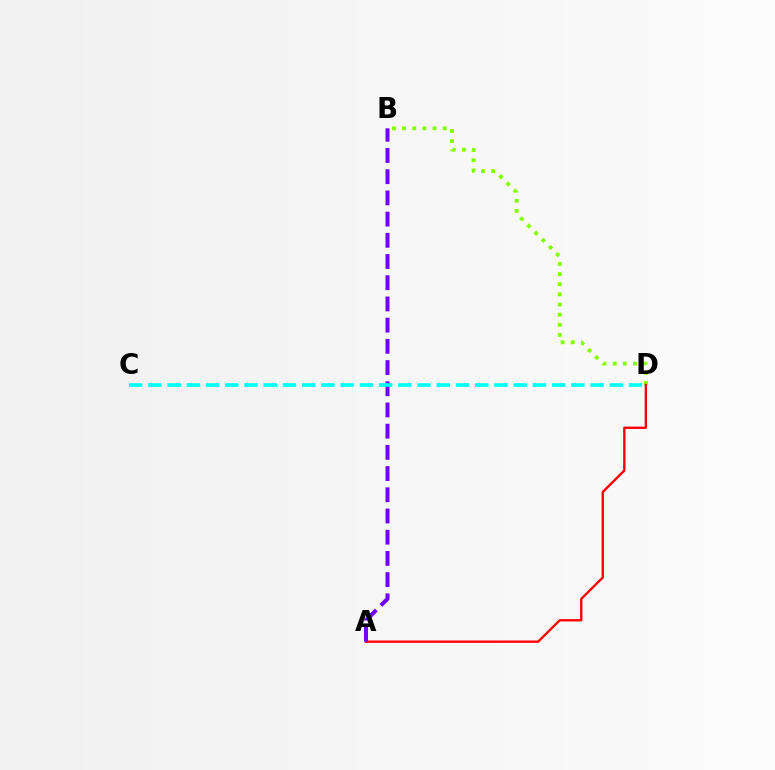{('B', 'D'): [{'color': '#84ff00', 'line_style': 'dotted', 'thickness': 2.76}], ('A', 'D'): [{'color': '#ff0000', 'line_style': 'solid', 'thickness': 1.69}], ('A', 'B'): [{'color': '#7200ff', 'line_style': 'dashed', 'thickness': 2.88}], ('C', 'D'): [{'color': '#00fff6', 'line_style': 'dashed', 'thickness': 2.61}]}